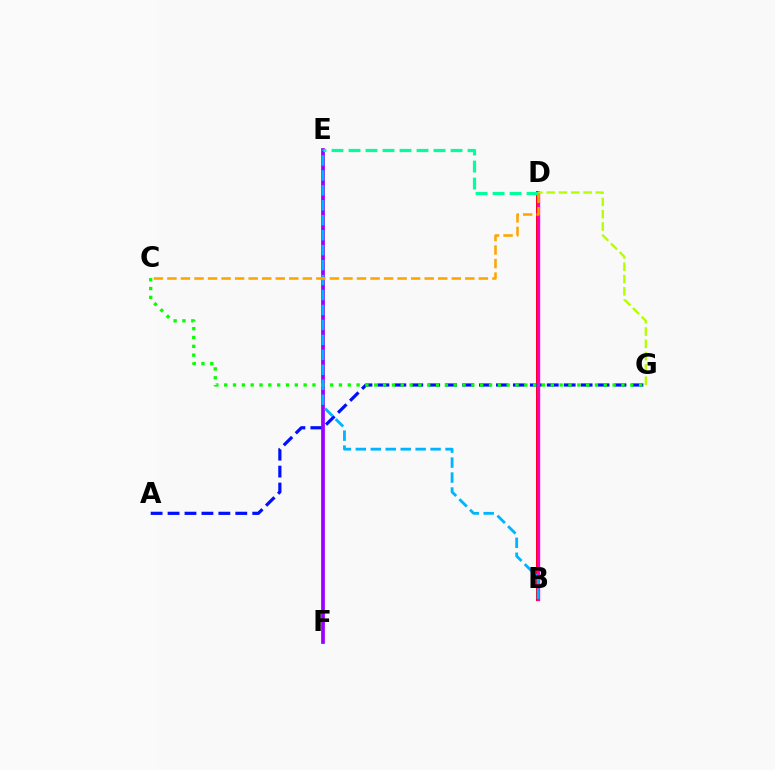{('B', 'D'): [{'color': '#ff0000', 'line_style': 'solid', 'thickness': 2.87}, {'color': '#ff00bd', 'line_style': 'solid', 'thickness': 2.45}], ('A', 'G'): [{'color': '#0010ff', 'line_style': 'dashed', 'thickness': 2.3}], ('E', 'F'): [{'color': '#9b00ff', 'line_style': 'solid', 'thickness': 2.69}], ('D', 'E'): [{'color': '#00ff9d', 'line_style': 'dashed', 'thickness': 2.31}], ('D', 'G'): [{'color': '#b3ff00', 'line_style': 'dashed', 'thickness': 1.67}], ('C', 'G'): [{'color': '#08ff00', 'line_style': 'dotted', 'thickness': 2.4}], ('B', 'E'): [{'color': '#00b5ff', 'line_style': 'dashed', 'thickness': 2.03}], ('C', 'D'): [{'color': '#ffa500', 'line_style': 'dashed', 'thickness': 1.84}]}